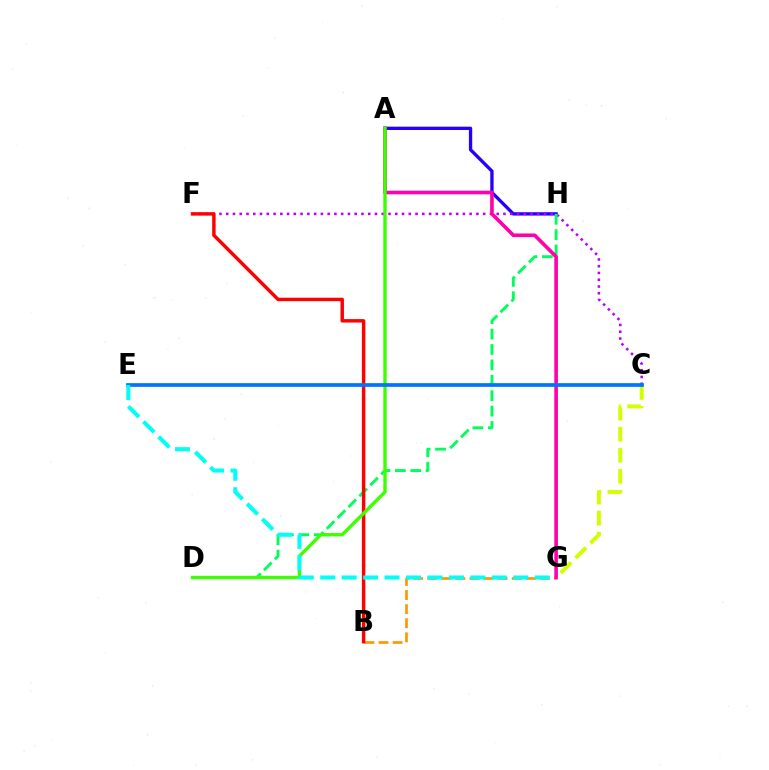{('A', 'H'): [{'color': '#2500ff', 'line_style': 'solid', 'thickness': 2.39}], ('C', 'G'): [{'color': '#d1ff00', 'line_style': 'dashed', 'thickness': 2.86}], ('B', 'G'): [{'color': '#ff9400', 'line_style': 'dashed', 'thickness': 1.91}], ('C', 'F'): [{'color': '#b900ff', 'line_style': 'dotted', 'thickness': 1.84}], ('D', 'H'): [{'color': '#00ff5c', 'line_style': 'dashed', 'thickness': 2.09}], ('B', 'F'): [{'color': '#ff0000', 'line_style': 'solid', 'thickness': 2.48}], ('A', 'G'): [{'color': '#ff00ac', 'line_style': 'solid', 'thickness': 2.61}], ('A', 'D'): [{'color': '#3dff00', 'line_style': 'solid', 'thickness': 2.42}], ('C', 'E'): [{'color': '#0074ff', 'line_style': 'solid', 'thickness': 2.67}], ('E', 'G'): [{'color': '#00fff6', 'line_style': 'dashed', 'thickness': 2.91}]}